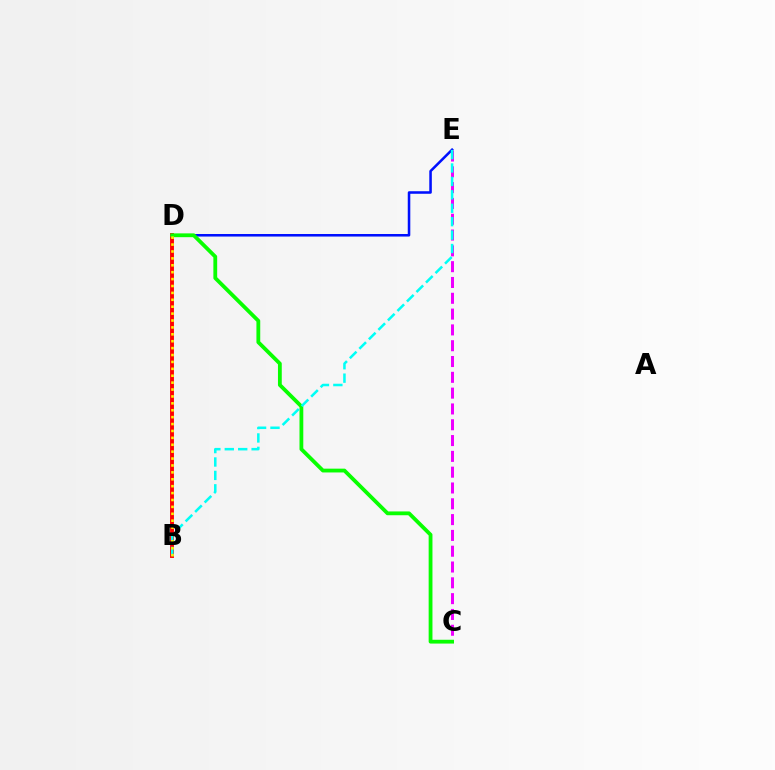{('B', 'D'): [{'color': '#ff0000', 'line_style': 'solid', 'thickness': 2.8}, {'color': '#fcf500', 'line_style': 'dotted', 'thickness': 1.88}], ('D', 'E'): [{'color': '#0010ff', 'line_style': 'solid', 'thickness': 1.83}], ('C', 'E'): [{'color': '#ee00ff', 'line_style': 'dashed', 'thickness': 2.15}], ('C', 'D'): [{'color': '#08ff00', 'line_style': 'solid', 'thickness': 2.74}], ('B', 'E'): [{'color': '#00fff6', 'line_style': 'dashed', 'thickness': 1.82}]}